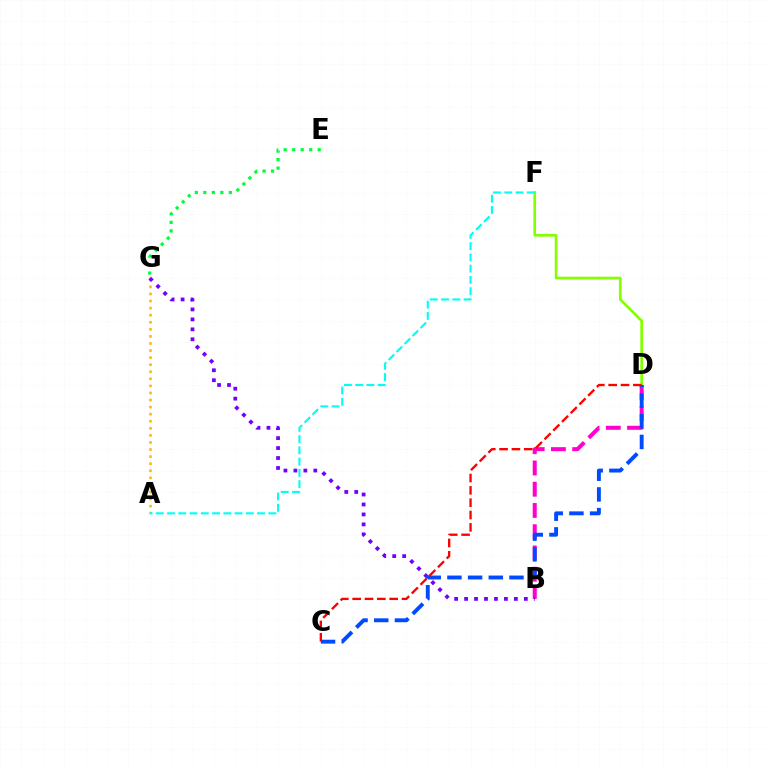{('B', 'D'): [{'color': '#ff00cf', 'line_style': 'dashed', 'thickness': 2.89}], ('A', 'G'): [{'color': '#ffbd00', 'line_style': 'dotted', 'thickness': 1.92}], ('D', 'F'): [{'color': '#84ff00', 'line_style': 'solid', 'thickness': 1.94}], ('B', 'G'): [{'color': '#7200ff', 'line_style': 'dotted', 'thickness': 2.71}], ('C', 'D'): [{'color': '#004bff', 'line_style': 'dashed', 'thickness': 2.81}, {'color': '#ff0000', 'line_style': 'dashed', 'thickness': 1.68}], ('E', 'G'): [{'color': '#00ff39', 'line_style': 'dotted', 'thickness': 2.31}], ('A', 'F'): [{'color': '#00fff6', 'line_style': 'dashed', 'thickness': 1.53}]}